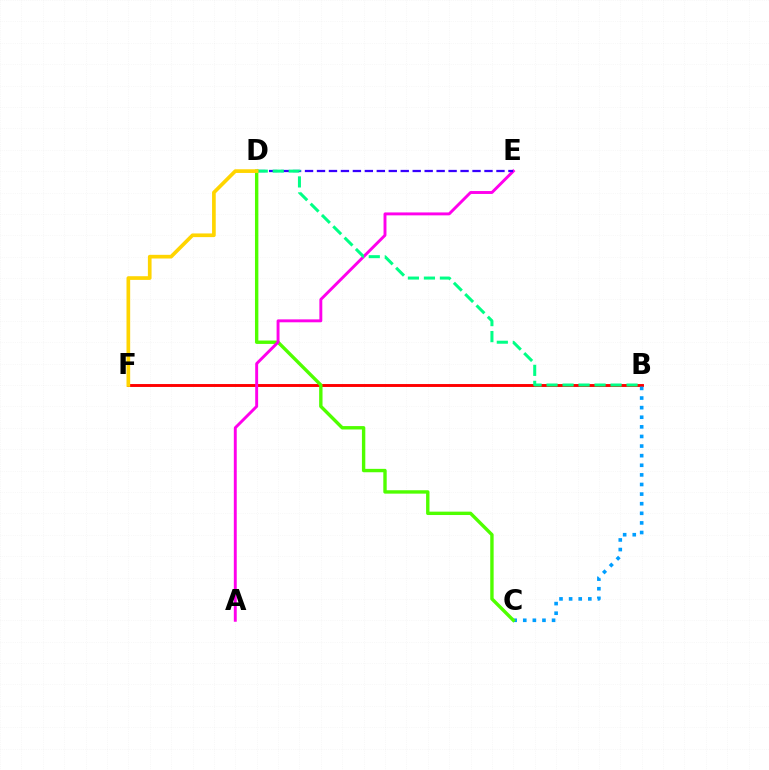{('B', 'F'): [{'color': '#ff0000', 'line_style': 'solid', 'thickness': 2.09}], ('B', 'C'): [{'color': '#009eff', 'line_style': 'dotted', 'thickness': 2.61}], ('C', 'D'): [{'color': '#4fff00', 'line_style': 'solid', 'thickness': 2.44}], ('A', 'E'): [{'color': '#ff00ed', 'line_style': 'solid', 'thickness': 2.1}], ('D', 'E'): [{'color': '#3700ff', 'line_style': 'dashed', 'thickness': 1.63}], ('B', 'D'): [{'color': '#00ff86', 'line_style': 'dashed', 'thickness': 2.17}], ('D', 'F'): [{'color': '#ffd500', 'line_style': 'solid', 'thickness': 2.65}]}